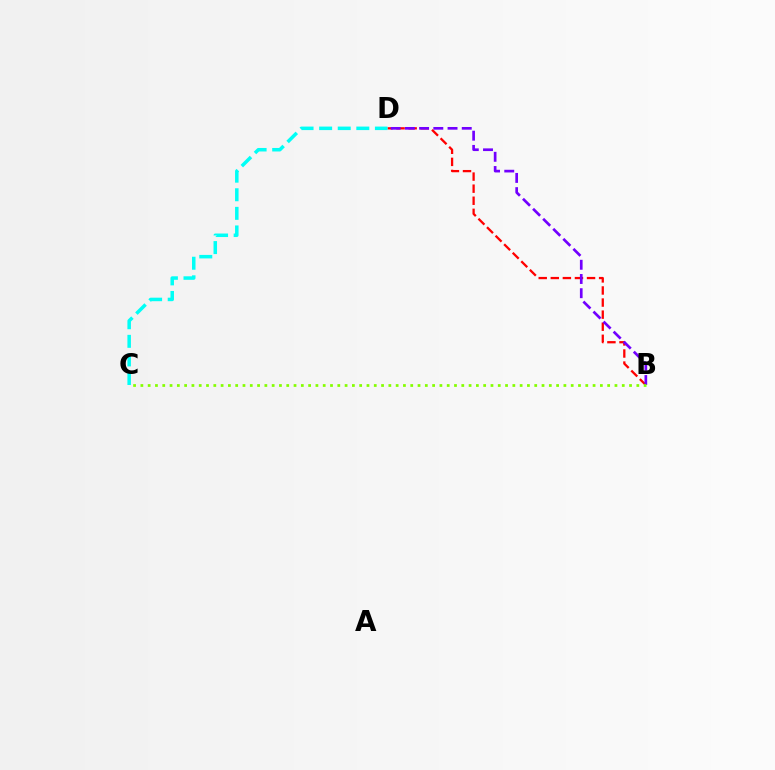{('B', 'D'): [{'color': '#ff0000', 'line_style': 'dashed', 'thickness': 1.64}, {'color': '#7200ff', 'line_style': 'dashed', 'thickness': 1.93}], ('B', 'C'): [{'color': '#84ff00', 'line_style': 'dotted', 'thickness': 1.98}], ('C', 'D'): [{'color': '#00fff6', 'line_style': 'dashed', 'thickness': 2.53}]}